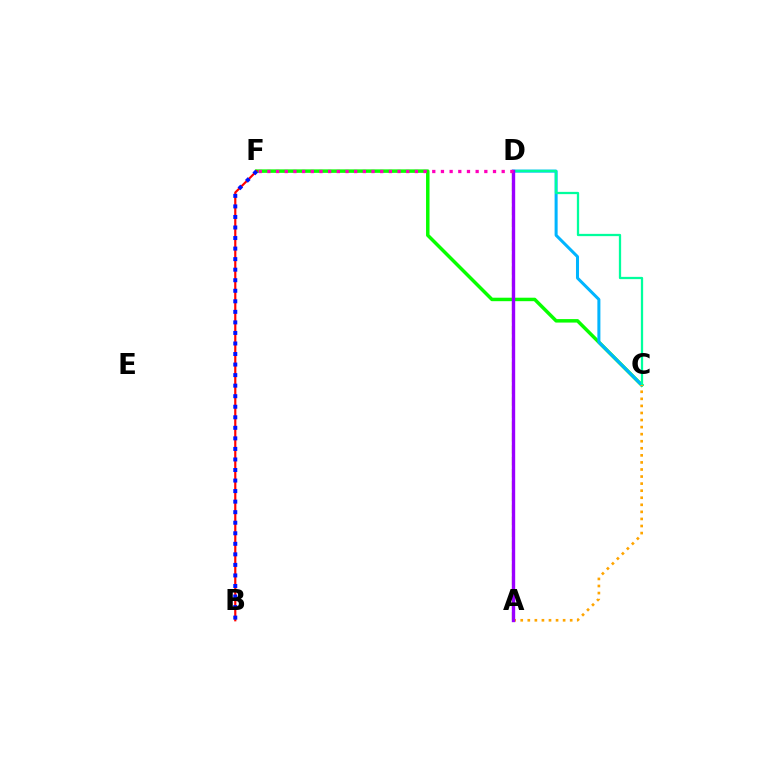{('C', 'F'): [{'color': '#08ff00', 'line_style': 'solid', 'thickness': 2.5}], ('C', 'D'): [{'color': '#00b5ff', 'line_style': 'solid', 'thickness': 2.18}, {'color': '#00ff9d', 'line_style': 'solid', 'thickness': 1.63}], ('A', 'C'): [{'color': '#ffa500', 'line_style': 'dotted', 'thickness': 1.92}], ('B', 'F'): [{'color': '#ff0000', 'line_style': 'solid', 'thickness': 1.56}, {'color': '#0010ff', 'line_style': 'dotted', 'thickness': 2.86}], ('A', 'D'): [{'color': '#b3ff00', 'line_style': 'dashed', 'thickness': 1.62}, {'color': '#9b00ff', 'line_style': 'solid', 'thickness': 2.43}], ('D', 'F'): [{'color': '#ff00bd', 'line_style': 'dotted', 'thickness': 2.36}]}